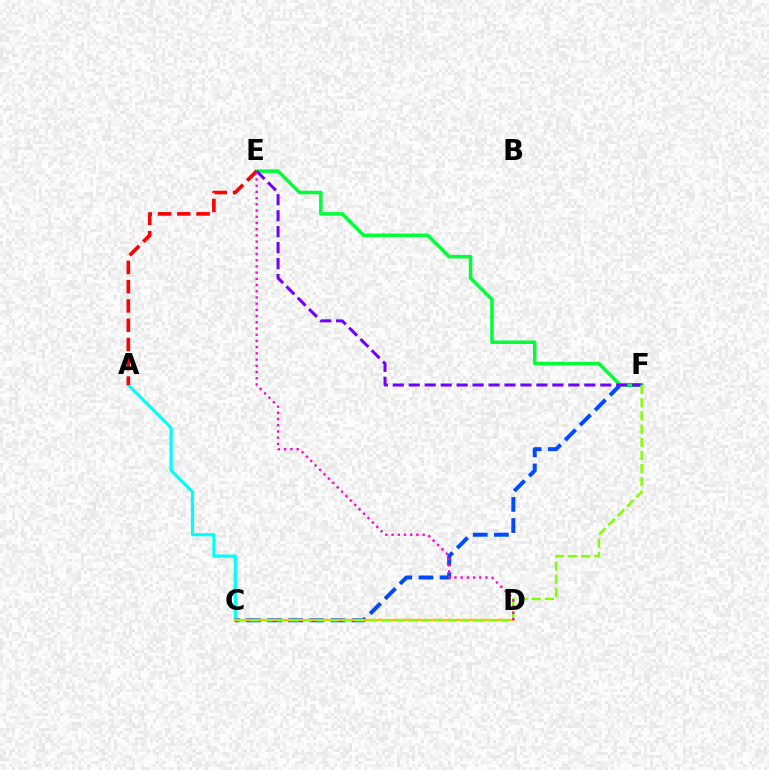{('A', 'C'): [{'color': '#00fff6', 'line_style': 'solid', 'thickness': 2.29}], ('C', 'F'): [{'color': '#004bff', 'line_style': 'dashed', 'thickness': 2.87}, {'color': '#84ff00', 'line_style': 'dashed', 'thickness': 1.79}], ('E', 'F'): [{'color': '#00ff39', 'line_style': 'solid', 'thickness': 2.53}, {'color': '#7200ff', 'line_style': 'dashed', 'thickness': 2.17}], ('C', 'D'): [{'color': '#ffbd00', 'line_style': 'solid', 'thickness': 1.75}], ('A', 'E'): [{'color': '#ff0000', 'line_style': 'dashed', 'thickness': 2.62}], ('D', 'E'): [{'color': '#ff00cf', 'line_style': 'dotted', 'thickness': 1.69}]}